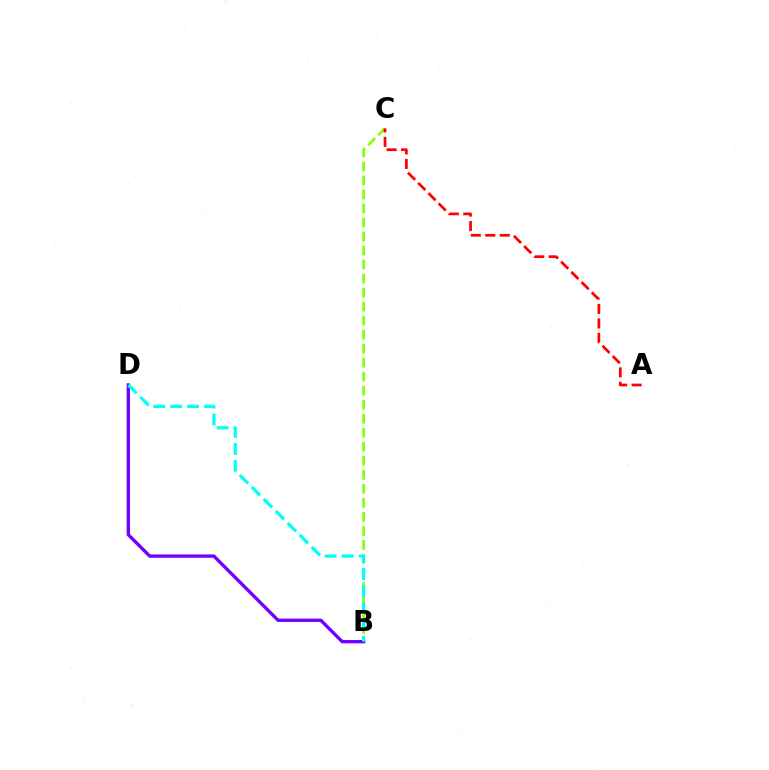{('B', 'C'): [{'color': '#84ff00', 'line_style': 'dashed', 'thickness': 1.9}], ('A', 'C'): [{'color': '#ff0000', 'line_style': 'dashed', 'thickness': 1.97}], ('B', 'D'): [{'color': '#7200ff', 'line_style': 'solid', 'thickness': 2.4}, {'color': '#00fff6', 'line_style': 'dashed', 'thickness': 2.3}]}